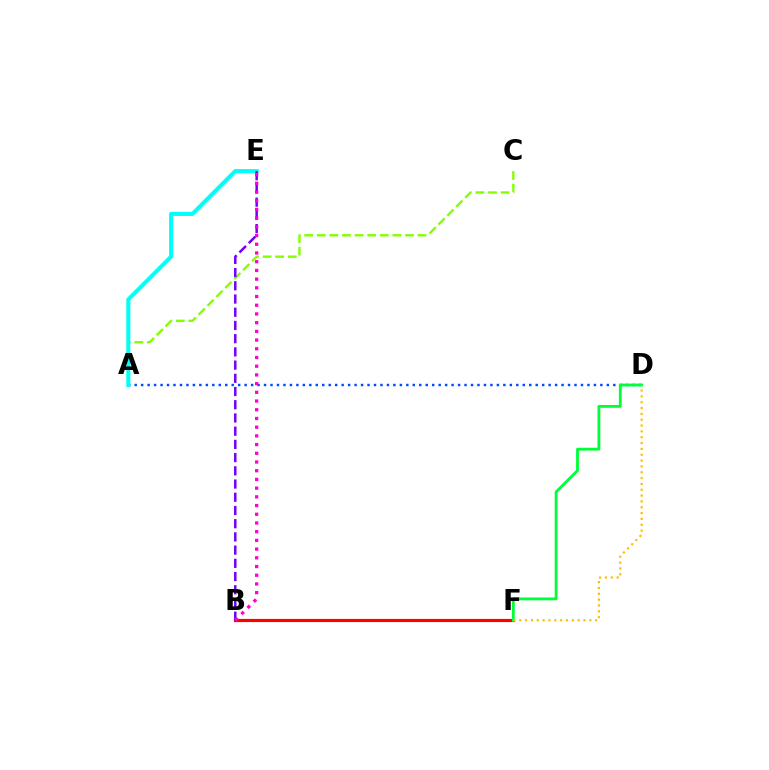{('A', 'C'): [{'color': '#84ff00', 'line_style': 'dashed', 'thickness': 1.71}], ('A', 'D'): [{'color': '#004bff', 'line_style': 'dotted', 'thickness': 1.76}], ('A', 'E'): [{'color': '#00fff6', 'line_style': 'solid', 'thickness': 2.94}], ('B', 'F'): [{'color': '#ff0000', 'line_style': 'solid', 'thickness': 2.28}], ('D', 'F'): [{'color': '#00ff39', 'line_style': 'solid', 'thickness': 2.05}, {'color': '#ffbd00', 'line_style': 'dotted', 'thickness': 1.59}], ('B', 'E'): [{'color': '#7200ff', 'line_style': 'dashed', 'thickness': 1.8}, {'color': '#ff00cf', 'line_style': 'dotted', 'thickness': 2.37}]}